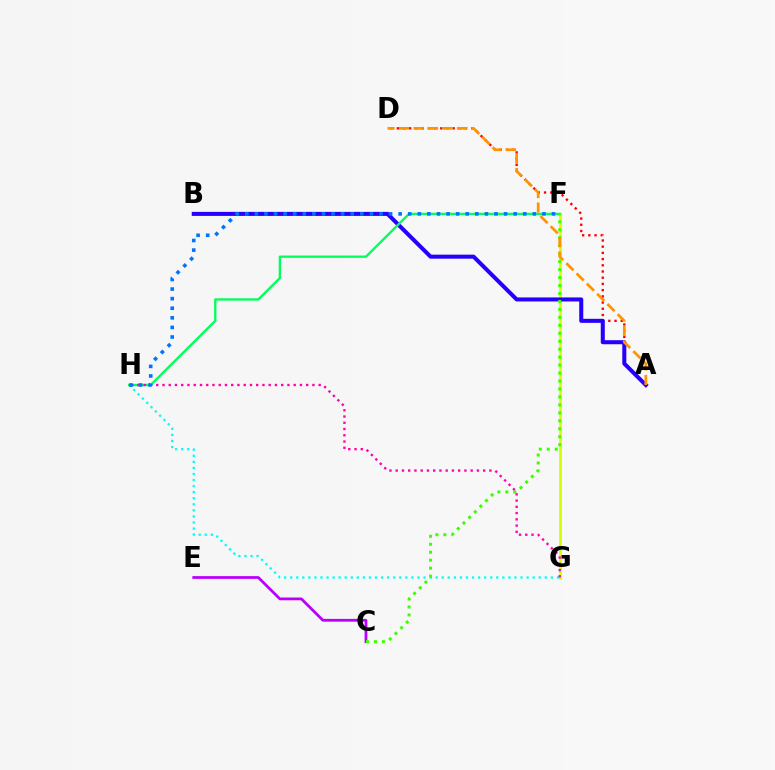{('G', 'H'): [{'color': '#00fff6', 'line_style': 'dotted', 'thickness': 1.65}, {'color': '#ff00ac', 'line_style': 'dotted', 'thickness': 1.7}], ('F', 'G'): [{'color': '#d1ff00', 'line_style': 'solid', 'thickness': 1.94}], ('A', 'D'): [{'color': '#ff0000', 'line_style': 'dotted', 'thickness': 1.69}, {'color': '#ff9400', 'line_style': 'dashed', 'thickness': 1.97}], ('A', 'B'): [{'color': '#2500ff', 'line_style': 'solid', 'thickness': 2.9}], ('C', 'E'): [{'color': '#b900ff', 'line_style': 'solid', 'thickness': 2.0}], ('F', 'H'): [{'color': '#00ff5c', 'line_style': 'solid', 'thickness': 1.67}, {'color': '#0074ff', 'line_style': 'dotted', 'thickness': 2.6}], ('C', 'F'): [{'color': '#3dff00', 'line_style': 'dotted', 'thickness': 2.16}]}